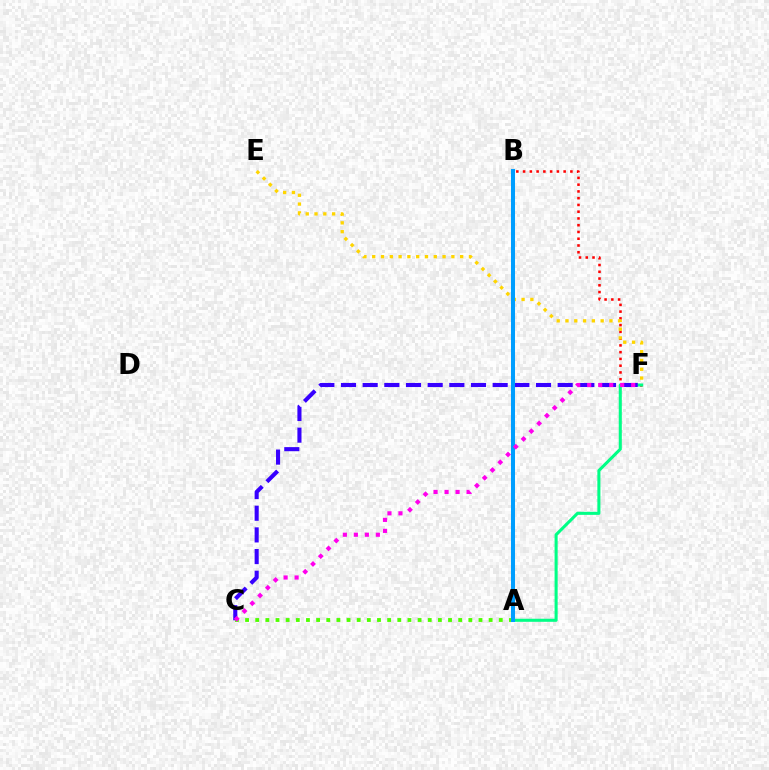{('B', 'F'): [{'color': '#ff0000', 'line_style': 'dotted', 'thickness': 1.84}], ('A', 'F'): [{'color': '#00ff86', 'line_style': 'solid', 'thickness': 2.2}], ('C', 'F'): [{'color': '#3700ff', 'line_style': 'dashed', 'thickness': 2.94}, {'color': '#ff00ed', 'line_style': 'dotted', 'thickness': 2.99}], ('E', 'F'): [{'color': '#ffd500', 'line_style': 'dotted', 'thickness': 2.39}], ('A', 'C'): [{'color': '#4fff00', 'line_style': 'dotted', 'thickness': 2.76}], ('A', 'B'): [{'color': '#009eff', 'line_style': 'solid', 'thickness': 2.9}]}